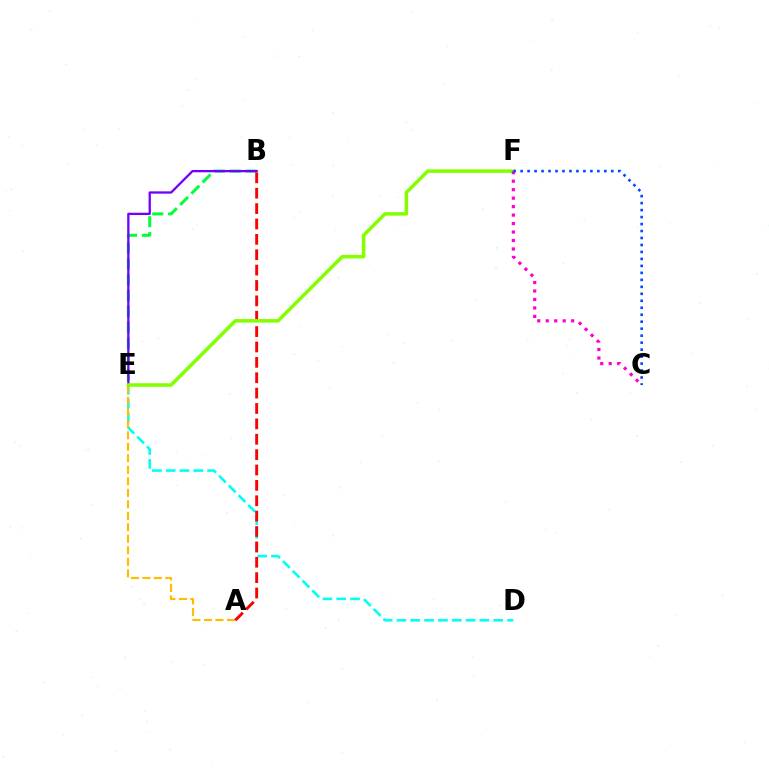{('B', 'E'): [{'color': '#00ff39', 'line_style': 'dashed', 'thickness': 2.16}, {'color': '#7200ff', 'line_style': 'solid', 'thickness': 1.66}], ('D', 'E'): [{'color': '#00fff6', 'line_style': 'dashed', 'thickness': 1.88}], ('A', 'E'): [{'color': '#ffbd00', 'line_style': 'dashed', 'thickness': 1.56}], ('A', 'B'): [{'color': '#ff0000', 'line_style': 'dashed', 'thickness': 2.09}], ('E', 'F'): [{'color': '#84ff00', 'line_style': 'solid', 'thickness': 2.54}], ('C', 'F'): [{'color': '#ff00cf', 'line_style': 'dotted', 'thickness': 2.3}, {'color': '#004bff', 'line_style': 'dotted', 'thickness': 1.9}]}